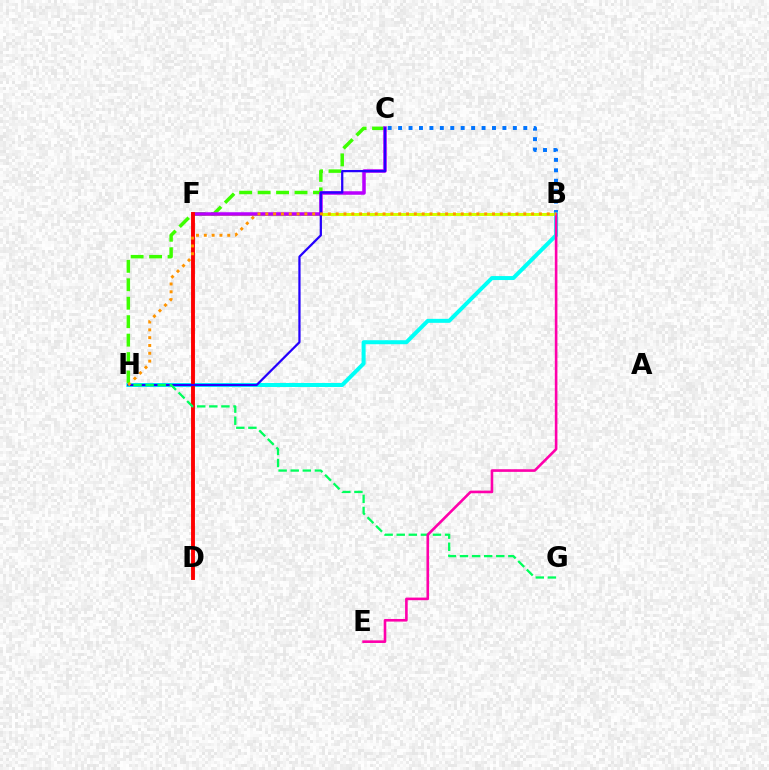{('B', 'F'): [{'color': '#d1ff00', 'line_style': 'solid', 'thickness': 2.15}], ('B', 'C'): [{'color': '#0074ff', 'line_style': 'dotted', 'thickness': 2.83}], ('C', 'H'): [{'color': '#3dff00', 'line_style': 'dashed', 'thickness': 2.51}, {'color': '#2500ff', 'line_style': 'solid', 'thickness': 1.62}], ('B', 'H'): [{'color': '#00fff6', 'line_style': 'solid', 'thickness': 2.87}, {'color': '#ff9400', 'line_style': 'dotted', 'thickness': 2.12}], ('C', 'F'): [{'color': '#b900ff', 'line_style': 'solid', 'thickness': 2.53}], ('D', 'F'): [{'color': '#ff0000', 'line_style': 'solid', 'thickness': 2.8}], ('G', 'H'): [{'color': '#00ff5c', 'line_style': 'dashed', 'thickness': 1.64}], ('B', 'E'): [{'color': '#ff00ac', 'line_style': 'solid', 'thickness': 1.88}]}